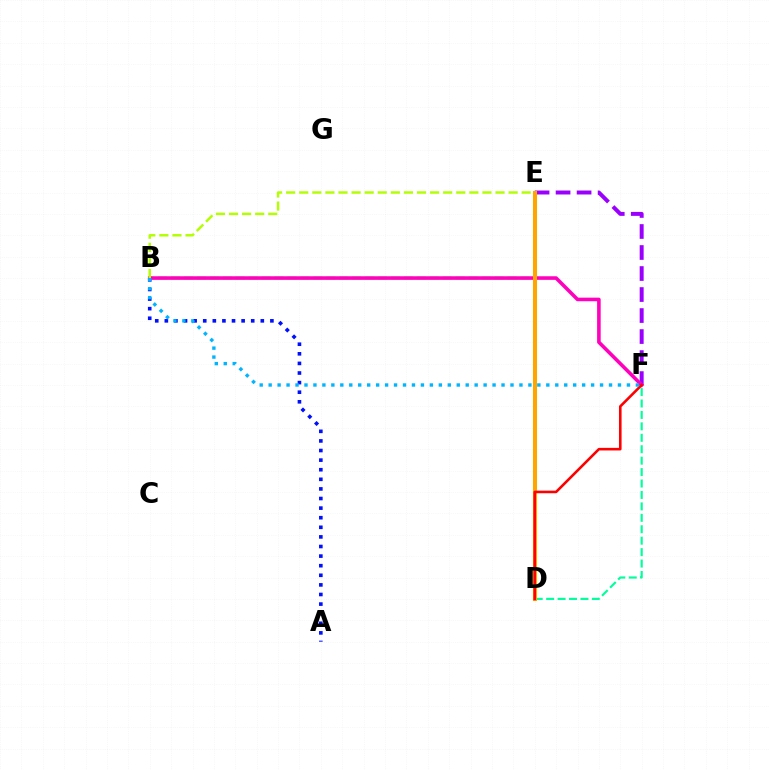{('E', 'F'): [{'color': '#9b00ff', 'line_style': 'dashed', 'thickness': 2.85}], ('D', 'F'): [{'color': '#00ff9d', 'line_style': 'dashed', 'thickness': 1.55}, {'color': '#ff0000', 'line_style': 'solid', 'thickness': 1.87}], ('B', 'E'): [{'color': '#08ff00', 'line_style': 'dashed', 'thickness': 1.76}, {'color': '#b3ff00', 'line_style': 'dashed', 'thickness': 1.78}], ('A', 'B'): [{'color': '#0010ff', 'line_style': 'dotted', 'thickness': 2.61}], ('B', 'F'): [{'color': '#ff00bd', 'line_style': 'solid', 'thickness': 2.58}, {'color': '#00b5ff', 'line_style': 'dotted', 'thickness': 2.43}], ('D', 'E'): [{'color': '#ffa500', 'line_style': 'solid', 'thickness': 2.93}]}